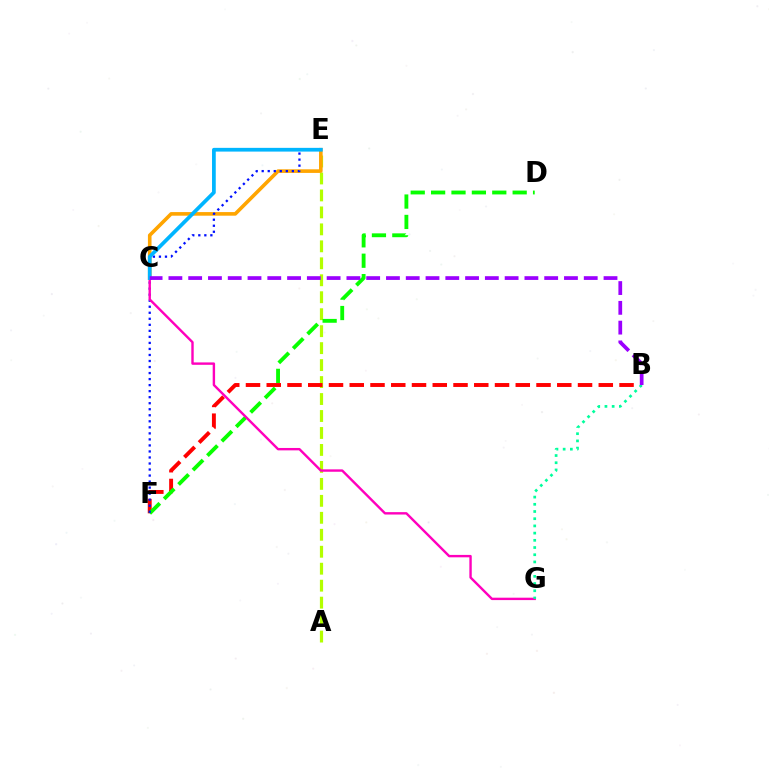{('A', 'E'): [{'color': '#b3ff00', 'line_style': 'dashed', 'thickness': 2.3}], ('B', 'F'): [{'color': '#ff0000', 'line_style': 'dashed', 'thickness': 2.82}], ('D', 'F'): [{'color': '#08ff00', 'line_style': 'dashed', 'thickness': 2.77}], ('C', 'E'): [{'color': '#ffa500', 'line_style': 'solid', 'thickness': 2.6}, {'color': '#00b5ff', 'line_style': 'solid', 'thickness': 2.69}], ('E', 'F'): [{'color': '#0010ff', 'line_style': 'dotted', 'thickness': 1.64}], ('C', 'G'): [{'color': '#ff00bd', 'line_style': 'solid', 'thickness': 1.73}], ('B', 'G'): [{'color': '#00ff9d', 'line_style': 'dotted', 'thickness': 1.96}], ('B', 'C'): [{'color': '#9b00ff', 'line_style': 'dashed', 'thickness': 2.69}]}